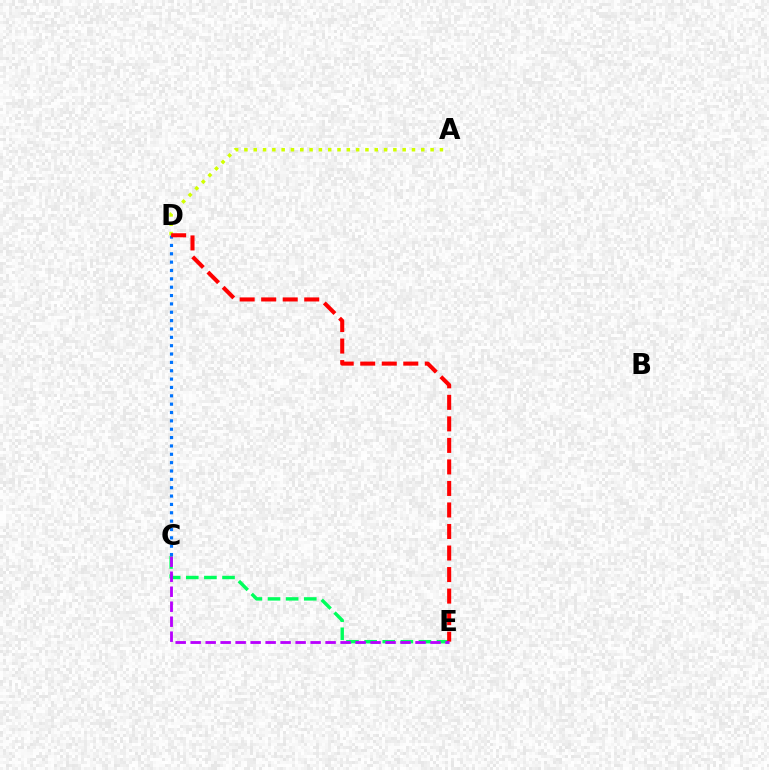{('C', 'E'): [{'color': '#00ff5c', 'line_style': 'dashed', 'thickness': 2.46}, {'color': '#b900ff', 'line_style': 'dashed', 'thickness': 2.04}], ('C', 'D'): [{'color': '#0074ff', 'line_style': 'dotted', 'thickness': 2.27}], ('A', 'D'): [{'color': '#d1ff00', 'line_style': 'dotted', 'thickness': 2.53}], ('D', 'E'): [{'color': '#ff0000', 'line_style': 'dashed', 'thickness': 2.92}]}